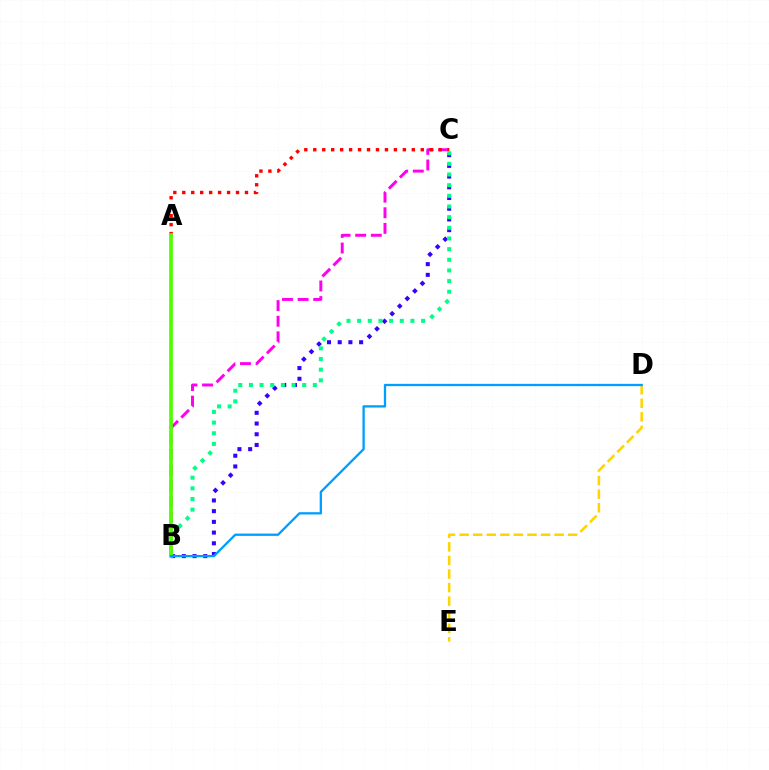{('D', 'E'): [{'color': '#ffd500', 'line_style': 'dashed', 'thickness': 1.84}], ('B', 'C'): [{'color': '#ff00ed', 'line_style': 'dashed', 'thickness': 2.12}, {'color': '#3700ff', 'line_style': 'dotted', 'thickness': 2.91}, {'color': '#00ff86', 'line_style': 'dotted', 'thickness': 2.9}], ('A', 'C'): [{'color': '#ff0000', 'line_style': 'dotted', 'thickness': 2.43}], ('A', 'B'): [{'color': '#4fff00', 'line_style': 'solid', 'thickness': 2.66}], ('B', 'D'): [{'color': '#009eff', 'line_style': 'solid', 'thickness': 1.66}]}